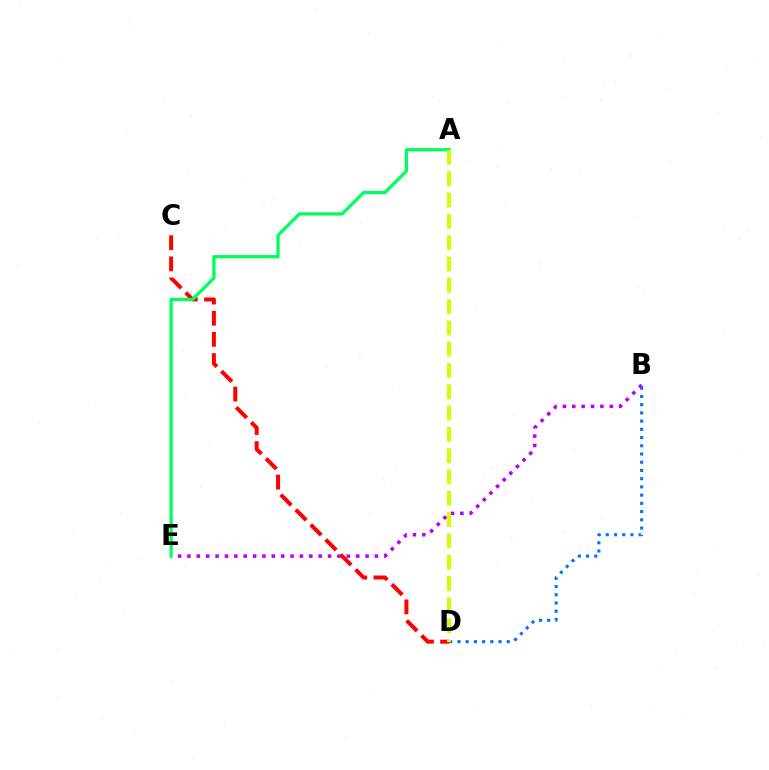{('B', 'D'): [{'color': '#0074ff', 'line_style': 'dotted', 'thickness': 2.23}], ('B', 'E'): [{'color': '#b900ff', 'line_style': 'dotted', 'thickness': 2.55}], ('C', 'D'): [{'color': '#ff0000', 'line_style': 'dashed', 'thickness': 2.87}], ('A', 'E'): [{'color': '#00ff5c', 'line_style': 'solid', 'thickness': 2.34}], ('A', 'D'): [{'color': '#d1ff00', 'line_style': 'dashed', 'thickness': 2.89}]}